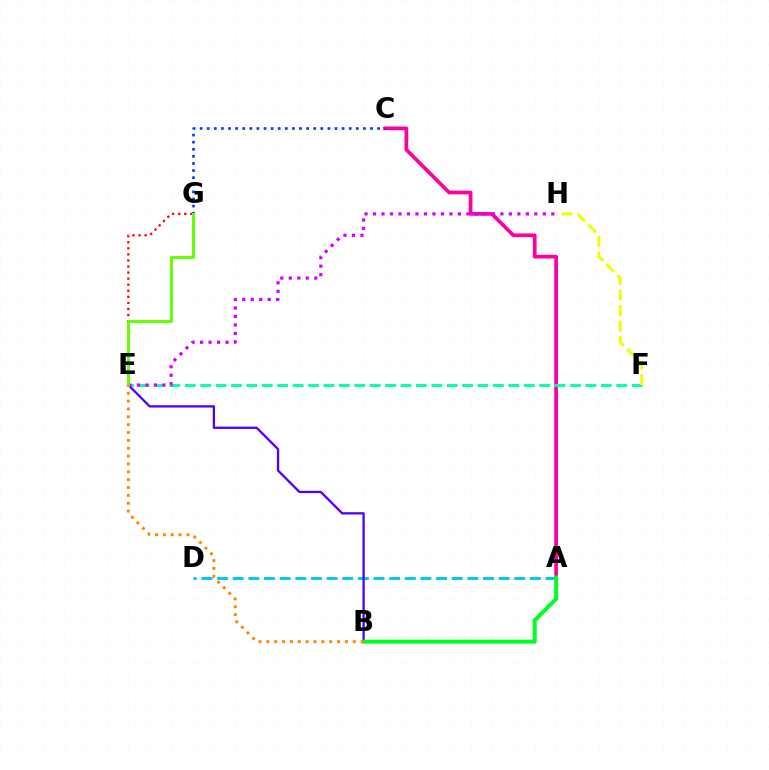{('A', 'D'): [{'color': '#00c7ff', 'line_style': 'dashed', 'thickness': 2.12}], ('A', 'C'): [{'color': '#ff00a0', 'line_style': 'solid', 'thickness': 2.68}], ('E', 'G'): [{'color': '#ff0000', 'line_style': 'dotted', 'thickness': 1.65}, {'color': '#66ff00', 'line_style': 'solid', 'thickness': 2.14}], ('E', 'F'): [{'color': '#00ffaf', 'line_style': 'dashed', 'thickness': 2.09}], ('C', 'G'): [{'color': '#003fff', 'line_style': 'dotted', 'thickness': 1.93}], ('B', 'E'): [{'color': '#4f00ff', 'line_style': 'solid', 'thickness': 1.66}, {'color': '#ff8800', 'line_style': 'dotted', 'thickness': 2.13}], ('A', 'B'): [{'color': '#00ff27', 'line_style': 'solid', 'thickness': 2.91}], ('E', 'H'): [{'color': '#d600ff', 'line_style': 'dotted', 'thickness': 2.31}], ('F', 'H'): [{'color': '#eeff00', 'line_style': 'dashed', 'thickness': 2.12}]}